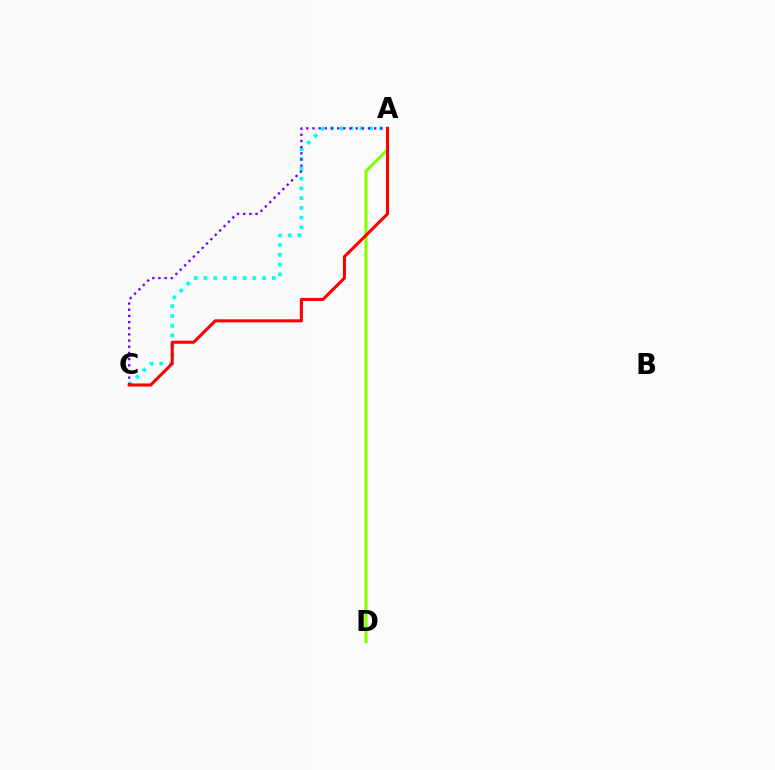{('A', 'D'): [{'color': '#84ff00', 'line_style': 'solid', 'thickness': 2.24}], ('A', 'C'): [{'color': '#00fff6', 'line_style': 'dotted', 'thickness': 2.65}, {'color': '#7200ff', 'line_style': 'dotted', 'thickness': 1.68}, {'color': '#ff0000', 'line_style': 'solid', 'thickness': 2.21}]}